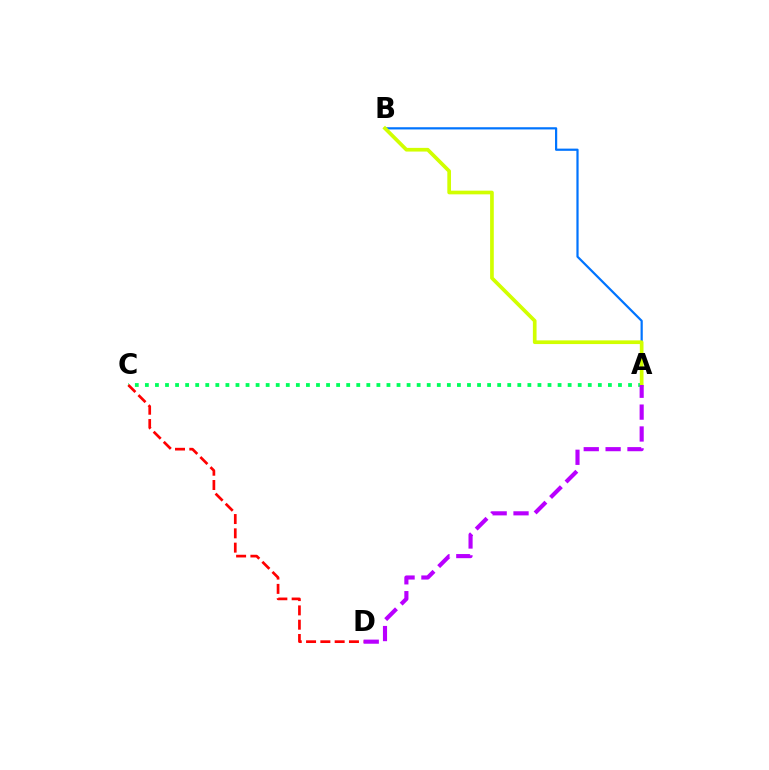{('A', 'B'): [{'color': '#0074ff', 'line_style': 'solid', 'thickness': 1.59}, {'color': '#d1ff00', 'line_style': 'solid', 'thickness': 2.65}], ('A', 'C'): [{'color': '#00ff5c', 'line_style': 'dotted', 'thickness': 2.73}], ('C', 'D'): [{'color': '#ff0000', 'line_style': 'dashed', 'thickness': 1.94}], ('A', 'D'): [{'color': '#b900ff', 'line_style': 'dashed', 'thickness': 2.97}]}